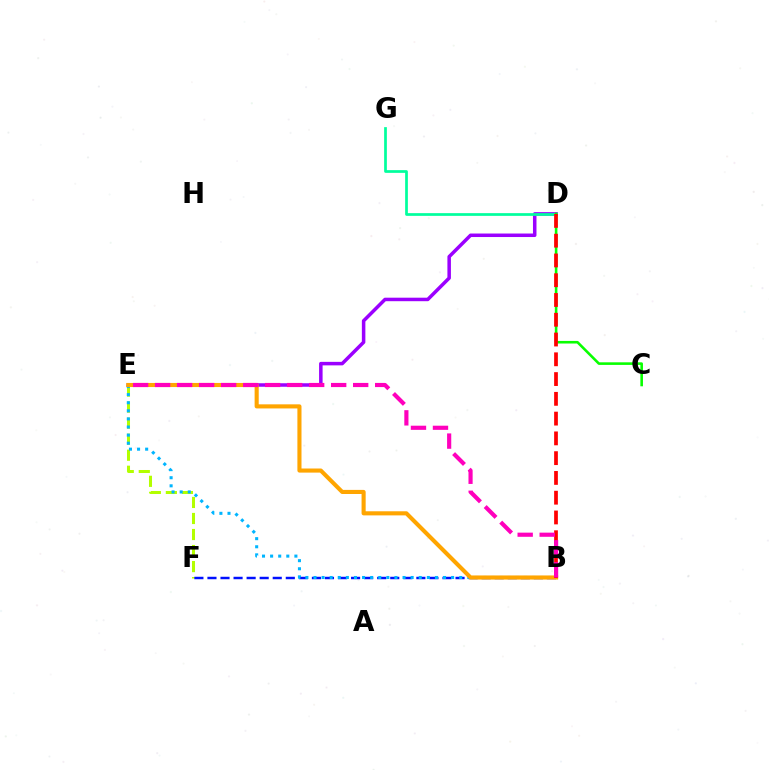{('E', 'F'): [{'color': '#b3ff00', 'line_style': 'dashed', 'thickness': 2.18}], ('B', 'F'): [{'color': '#0010ff', 'line_style': 'dashed', 'thickness': 1.77}], ('B', 'E'): [{'color': '#00b5ff', 'line_style': 'dotted', 'thickness': 2.2}, {'color': '#ffa500', 'line_style': 'solid', 'thickness': 2.95}, {'color': '#ff00bd', 'line_style': 'dashed', 'thickness': 2.99}], ('D', 'E'): [{'color': '#9b00ff', 'line_style': 'solid', 'thickness': 2.53}], ('D', 'G'): [{'color': '#00ff9d', 'line_style': 'solid', 'thickness': 1.96}], ('C', 'D'): [{'color': '#08ff00', 'line_style': 'solid', 'thickness': 1.87}], ('B', 'D'): [{'color': '#ff0000', 'line_style': 'dashed', 'thickness': 2.69}]}